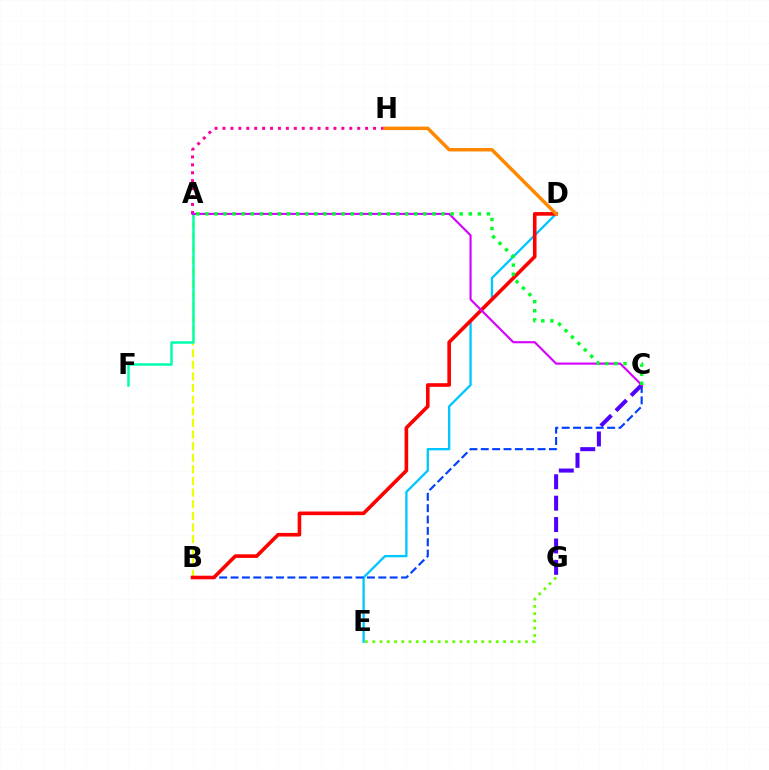{('E', 'G'): [{'color': '#66ff00', 'line_style': 'dotted', 'thickness': 1.98}], ('D', 'E'): [{'color': '#00c7ff', 'line_style': 'solid', 'thickness': 1.68}], ('A', 'B'): [{'color': '#eeff00', 'line_style': 'dashed', 'thickness': 1.58}], ('A', 'H'): [{'color': '#ff00a0', 'line_style': 'dotted', 'thickness': 2.15}], ('A', 'F'): [{'color': '#00ffaf', 'line_style': 'solid', 'thickness': 1.8}], ('B', 'C'): [{'color': '#003fff', 'line_style': 'dashed', 'thickness': 1.54}], ('B', 'D'): [{'color': '#ff0000', 'line_style': 'solid', 'thickness': 2.6}], ('C', 'G'): [{'color': '#4f00ff', 'line_style': 'dashed', 'thickness': 2.91}], ('A', 'C'): [{'color': '#d600ff', 'line_style': 'solid', 'thickness': 1.54}, {'color': '#00ff27', 'line_style': 'dotted', 'thickness': 2.47}], ('D', 'H'): [{'color': '#ff8800', 'line_style': 'solid', 'thickness': 2.5}]}